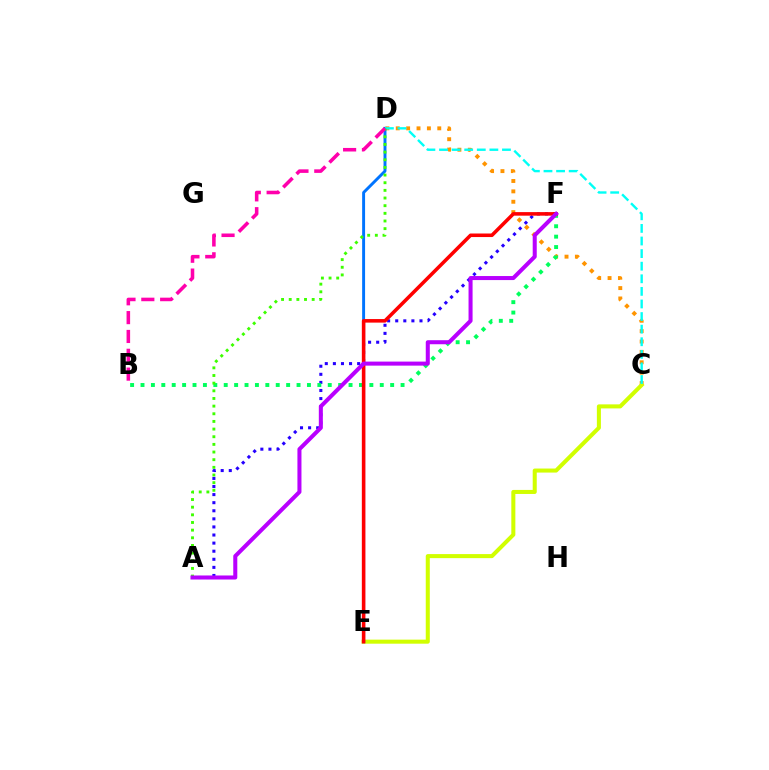{('A', 'F'): [{'color': '#2500ff', 'line_style': 'dotted', 'thickness': 2.2}, {'color': '#b900ff', 'line_style': 'solid', 'thickness': 2.91}], ('C', 'D'): [{'color': '#ff9400', 'line_style': 'dotted', 'thickness': 2.82}, {'color': '#00fff6', 'line_style': 'dashed', 'thickness': 1.71}], ('C', 'E'): [{'color': '#d1ff00', 'line_style': 'solid', 'thickness': 2.91}], ('B', 'F'): [{'color': '#00ff5c', 'line_style': 'dotted', 'thickness': 2.83}], ('D', 'E'): [{'color': '#0074ff', 'line_style': 'solid', 'thickness': 2.11}], ('E', 'F'): [{'color': '#ff0000', 'line_style': 'solid', 'thickness': 2.56}], ('A', 'D'): [{'color': '#3dff00', 'line_style': 'dotted', 'thickness': 2.08}], ('B', 'D'): [{'color': '#ff00ac', 'line_style': 'dashed', 'thickness': 2.56}]}